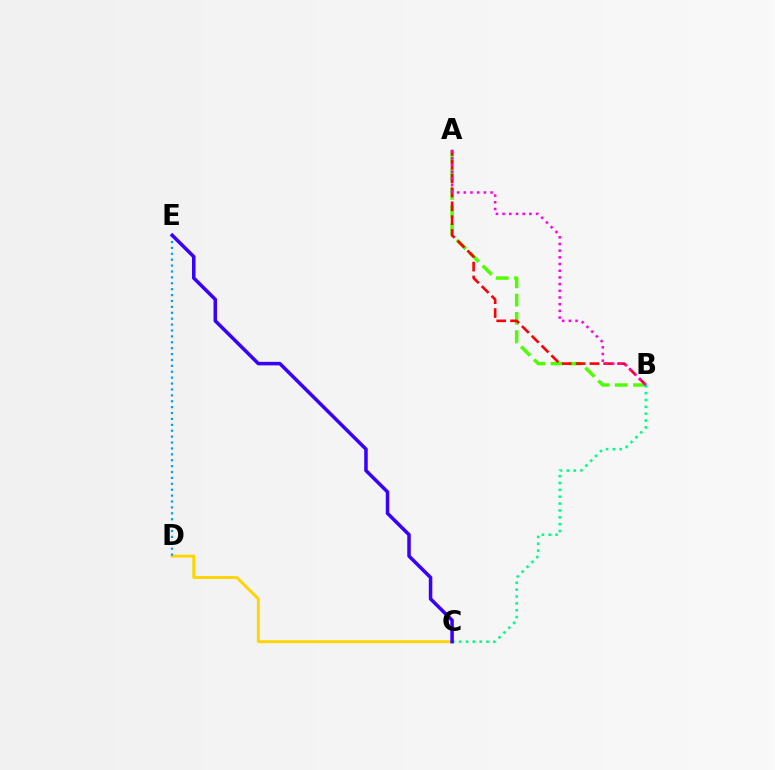{('A', 'B'): [{'color': '#4fff00', 'line_style': 'dashed', 'thickness': 2.48}, {'color': '#ff0000', 'line_style': 'dashed', 'thickness': 1.88}, {'color': '#ff00ed', 'line_style': 'dotted', 'thickness': 1.82}], ('B', 'C'): [{'color': '#00ff86', 'line_style': 'dotted', 'thickness': 1.86}], ('C', 'D'): [{'color': '#ffd500', 'line_style': 'solid', 'thickness': 2.1}], ('D', 'E'): [{'color': '#009eff', 'line_style': 'dotted', 'thickness': 1.6}], ('C', 'E'): [{'color': '#3700ff', 'line_style': 'solid', 'thickness': 2.53}]}